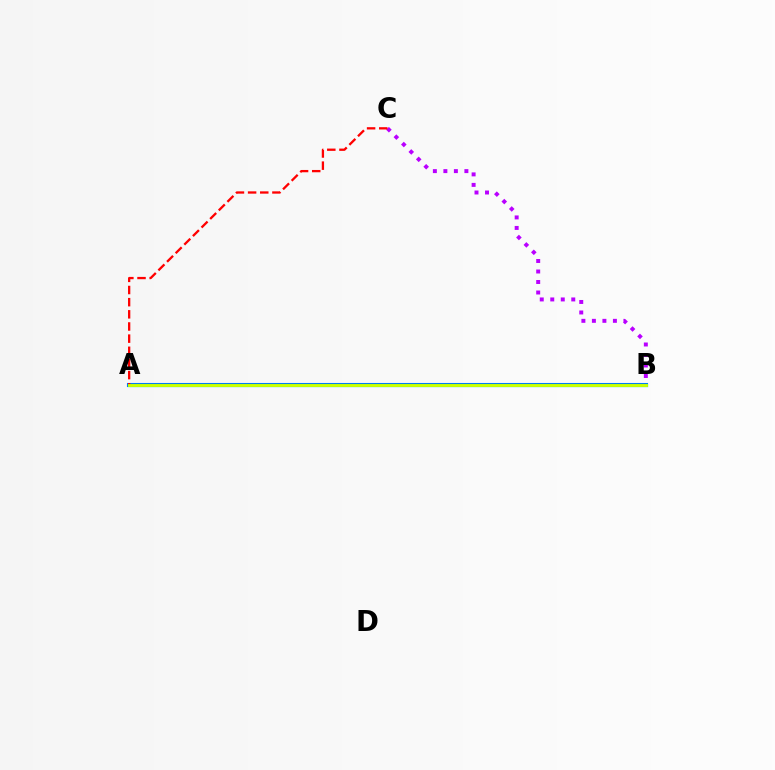{('A', 'B'): [{'color': '#0074ff', 'line_style': 'solid', 'thickness': 2.94}, {'color': '#00ff5c', 'line_style': 'solid', 'thickness': 2.28}, {'color': '#d1ff00', 'line_style': 'solid', 'thickness': 2.04}], ('B', 'C'): [{'color': '#b900ff', 'line_style': 'dotted', 'thickness': 2.85}], ('A', 'C'): [{'color': '#ff0000', 'line_style': 'dashed', 'thickness': 1.65}]}